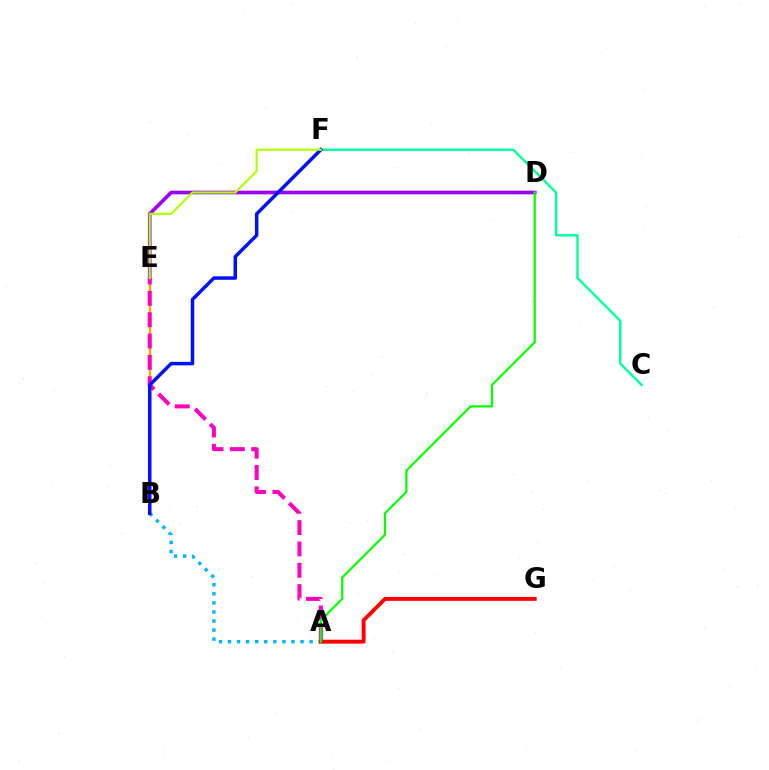{('B', 'E'): [{'color': '#ffa500', 'line_style': 'solid', 'thickness': 1.74}], ('D', 'E'): [{'color': '#9b00ff', 'line_style': 'solid', 'thickness': 2.62}], ('C', 'F'): [{'color': '#00ff9d', 'line_style': 'solid', 'thickness': 1.73}], ('A', 'E'): [{'color': '#ff00bd', 'line_style': 'dashed', 'thickness': 2.9}], ('A', 'B'): [{'color': '#00b5ff', 'line_style': 'dotted', 'thickness': 2.46}], ('B', 'F'): [{'color': '#0010ff', 'line_style': 'solid', 'thickness': 2.5}], ('A', 'G'): [{'color': '#ff0000', 'line_style': 'solid', 'thickness': 2.81}], ('E', 'F'): [{'color': '#b3ff00', 'line_style': 'solid', 'thickness': 1.56}], ('A', 'D'): [{'color': '#08ff00', 'line_style': 'solid', 'thickness': 1.61}]}